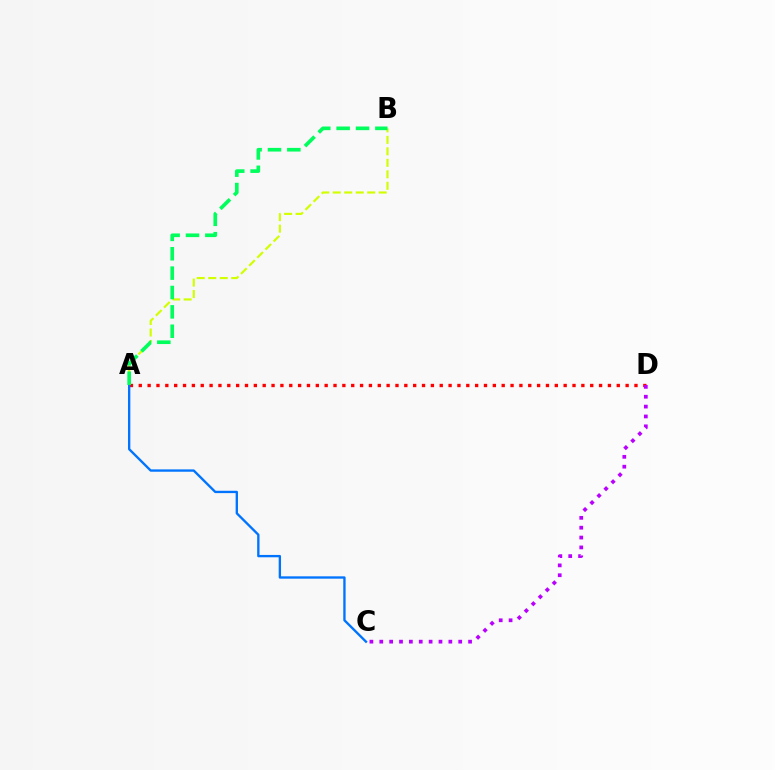{('A', 'D'): [{'color': '#ff0000', 'line_style': 'dotted', 'thickness': 2.41}], ('A', 'C'): [{'color': '#0074ff', 'line_style': 'solid', 'thickness': 1.69}], ('A', 'B'): [{'color': '#d1ff00', 'line_style': 'dashed', 'thickness': 1.56}, {'color': '#00ff5c', 'line_style': 'dashed', 'thickness': 2.63}], ('C', 'D'): [{'color': '#b900ff', 'line_style': 'dotted', 'thickness': 2.68}]}